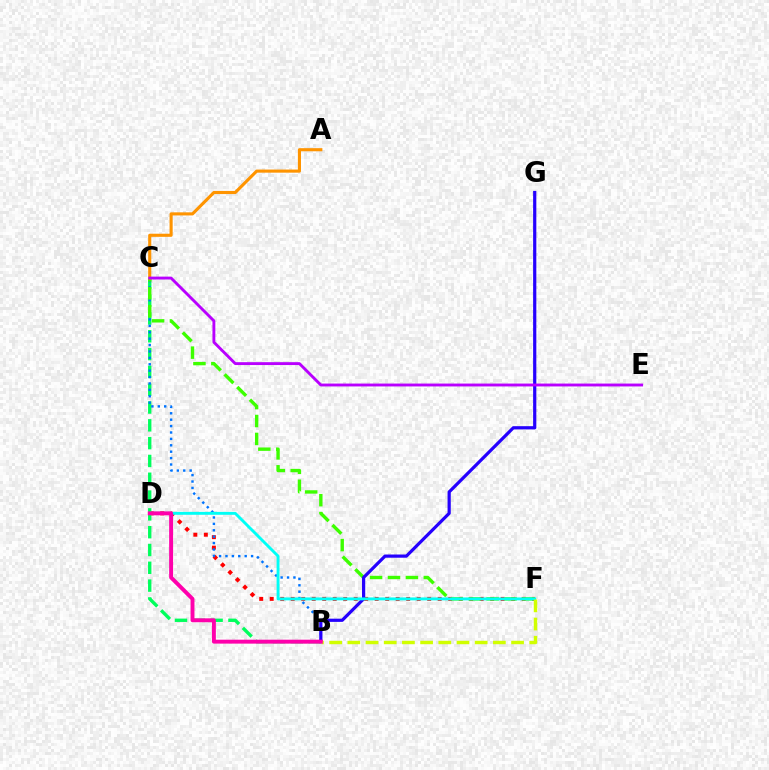{('D', 'F'): [{'color': '#ff0000', 'line_style': 'dotted', 'thickness': 2.85}, {'color': '#00fff6', 'line_style': 'solid', 'thickness': 2.09}], ('B', 'C'): [{'color': '#00ff5c', 'line_style': 'dashed', 'thickness': 2.42}, {'color': '#0074ff', 'line_style': 'dotted', 'thickness': 1.74}], ('C', 'F'): [{'color': '#3dff00', 'line_style': 'dashed', 'thickness': 2.43}], ('B', 'G'): [{'color': '#2500ff', 'line_style': 'solid', 'thickness': 2.31}], ('A', 'C'): [{'color': '#ff9400', 'line_style': 'solid', 'thickness': 2.24}], ('B', 'F'): [{'color': '#d1ff00', 'line_style': 'dashed', 'thickness': 2.47}], ('B', 'D'): [{'color': '#ff00ac', 'line_style': 'solid', 'thickness': 2.82}], ('C', 'E'): [{'color': '#b900ff', 'line_style': 'solid', 'thickness': 2.07}]}